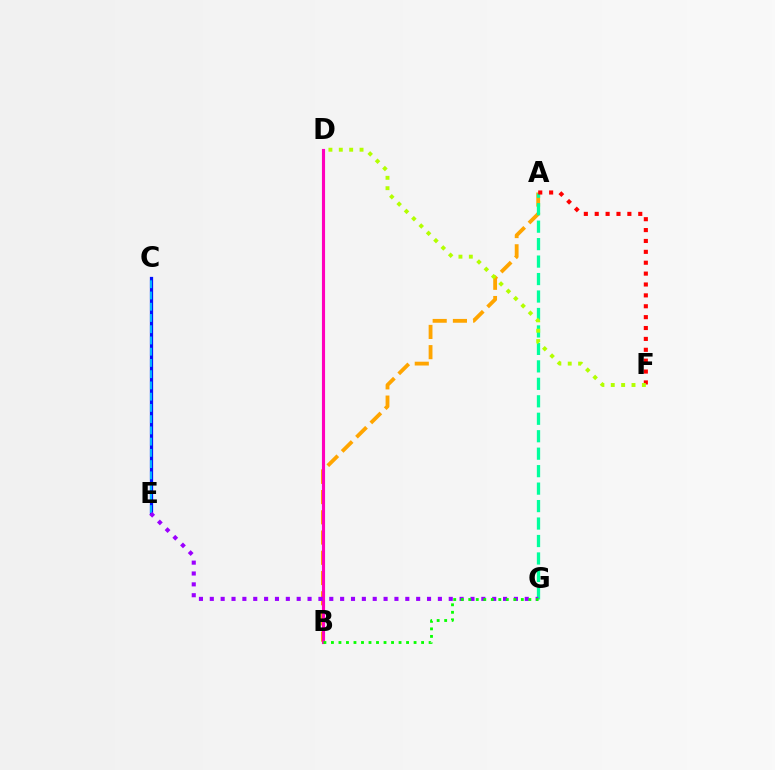{('A', 'B'): [{'color': '#ffa500', 'line_style': 'dashed', 'thickness': 2.75}], ('A', 'G'): [{'color': '#00ff9d', 'line_style': 'dashed', 'thickness': 2.37}], ('A', 'F'): [{'color': '#ff0000', 'line_style': 'dotted', 'thickness': 2.96}], ('C', 'E'): [{'color': '#0010ff', 'line_style': 'solid', 'thickness': 2.33}, {'color': '#00b5ff', 'line_style': 'dashed', 'thickness': 1.53}], ('B', 'D'): [{'color': '#ff00bd', 'line_style': 'solid', 'thickness': 2.24}], ('E', 'G'): [{'color': '#9b00ff', 'line_style': 'dotted', 'thickness': 2.95}], ('D', 'F'): [{'color': '#b3ff00', 'line_style': 'dotted', 'thickness': 2.82}], ('B', 'G'): [{'color': '#08ff00', 'line_style': 'dotted', 'thickness': 2.04}]}